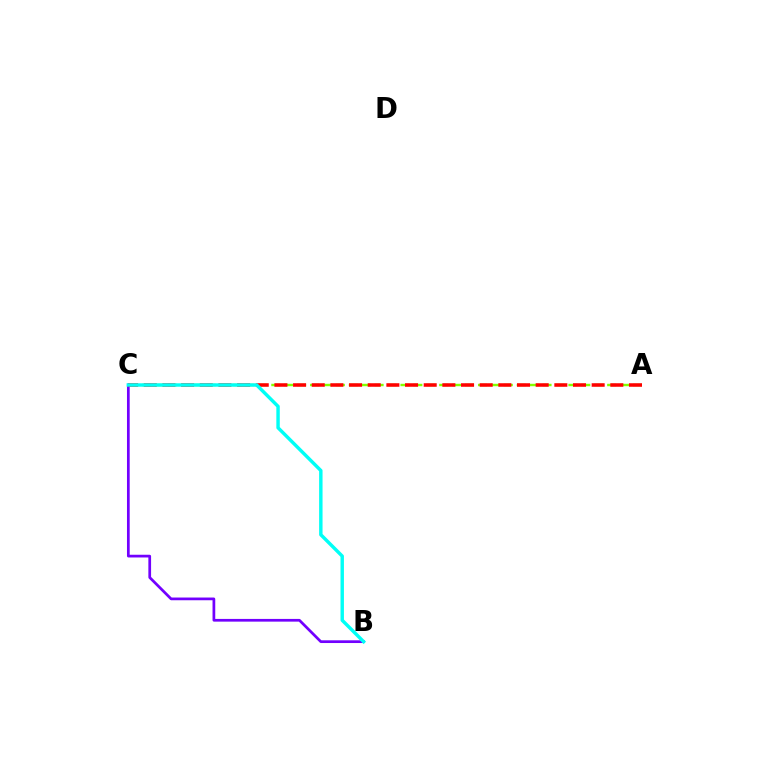{('B', 'C'): [{'color': '#7200ff', 'line_style': 'solid', 'thickness': 1.96}, {'color': '#00fff6', 'line_style': 'solid', 'thickness': 2.47}], ('A', 'C'): [{'color': '#84ff00', 'line_style': 'dashed', 'thickness': 1.75}, {'color': '#ff0000', 'line_style': 'dashed', 'thickness': 2.54}]}